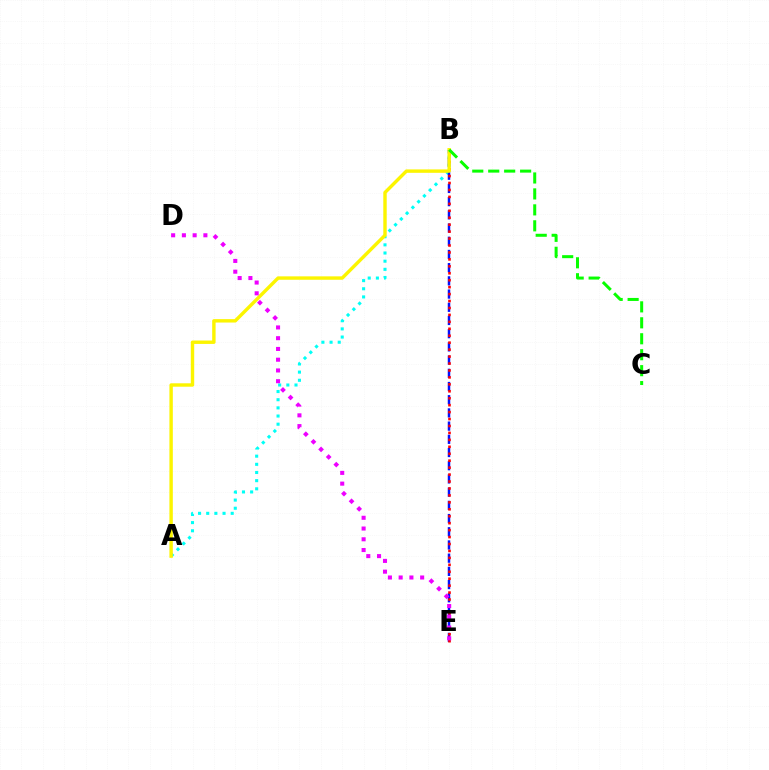{('A', 'B'): [{'color': '#00fff6', 'line_style': 'dotted', 'thickness': 2.22}, {'color': '#fcf500', 'line_style': 'solid', 'thickness': 2.46}], ('B', 'E'): [{'color': '#0010ff', 'line_style': 'dashed', 'thickness': 1.79}, {'color': '#ff0000', 'line_style': 'dotted', 'thickness': 1.89}], ('D', 'E'): [{'color': '#ee00ff', 'line_style': 'dotted', 'thickness': 2.92}], ('B', 'C'): [{'color': '#08ff00', 'line_style': 'dashed', 'thickness': 2.17}]}